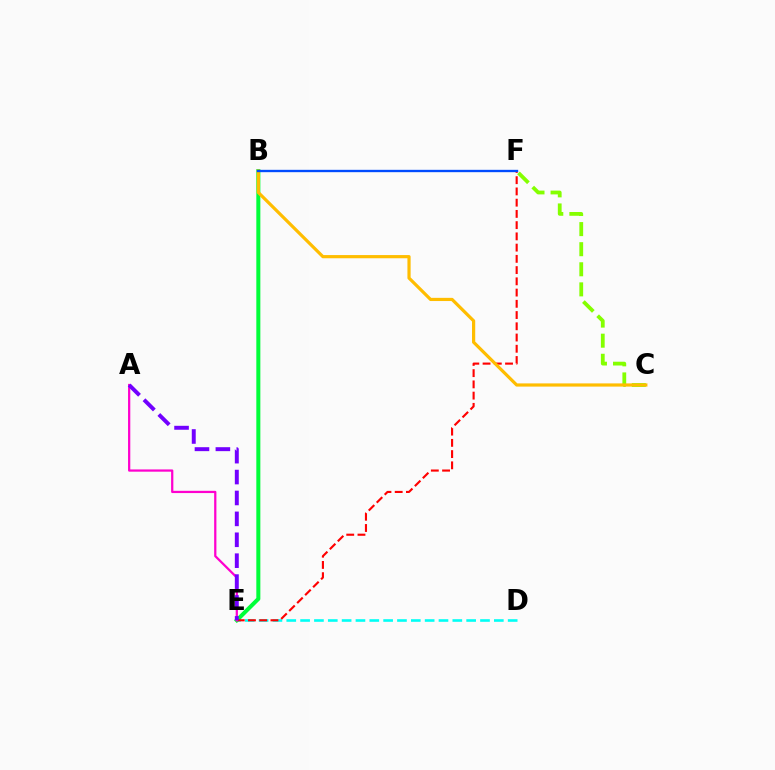{('C', 'F'): [{'color': '#84ff00', 'line_style': 'dashed', 'thickness': 2.73}], ('D', 'E'): [{'color': '#00fff6', 'line_style': 'dashed', 'thickness': 1.88}], ('B', 'E'): [{'color': '#00ff39', 'line_style': 'solid', 'thickness': 2.9}], ('E', 'F'): [{'color': '#ff0000', 'line_style': 'dashed', 'thickness': 1.53}], ('B', 'C'): [{'color': '#ffbd00', 'line_style': 'solid', 'thickness': 2.3}], ('A', 'E'): [{'color': '#ff00cf', 'line_style': 'solid', 'thickness': 1.62}, {'color': '#7200ff', 'line_style': 'dashed', 'thickness': 2.84}], ('B', 'F'): [{'color': '#004bff', 'line_style': 'solid', 'thickness': 1.69}]}